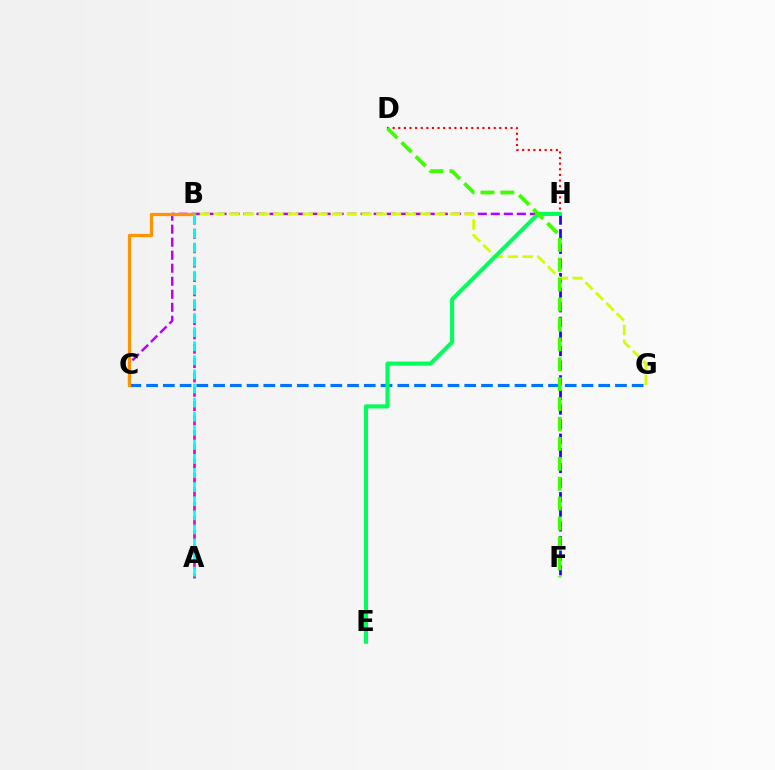{('C', 'G'): [{'color': '#0074ff', 'line_style': 'dashed', 'thickness': 2.27}], ('D', 'H'): [{'color': '#ff0000', 'line_style': 'dotted', 'thickness': 1.52}], ('C', 'H'): [{'color': '#b900ff', 'line_style': 'dashed', 'thickness': 1.77}], ('A', 'B'): [{'color': '#ff00ac', 'line_style': 'dashed', 'thickness': 1.95}, {'color': '#00fff6', 'line_style': 'dashed', 'thickness': 1.91}], ('F', 'H'): [{'color': '#2500ff', 'line_style': 'dashed', 'thickness': 1.98}], ('B', 'G'): [{'color': '#d1ff00', 'line_style': 'dashed', 'thickness': 2.0}], ('B', 'C'): [{'color': '#ff9400', 'line_style': 'solid', 'thickness': 2.34}], ('E', 'H'): [{'color': '#00ff5c', 'line_style': 'solid', 'thickness': 2.94}], ('D', 'F'): [{'color': '#3dff00', 'line_style': 'dashed', 'thickness': 2.7}]}